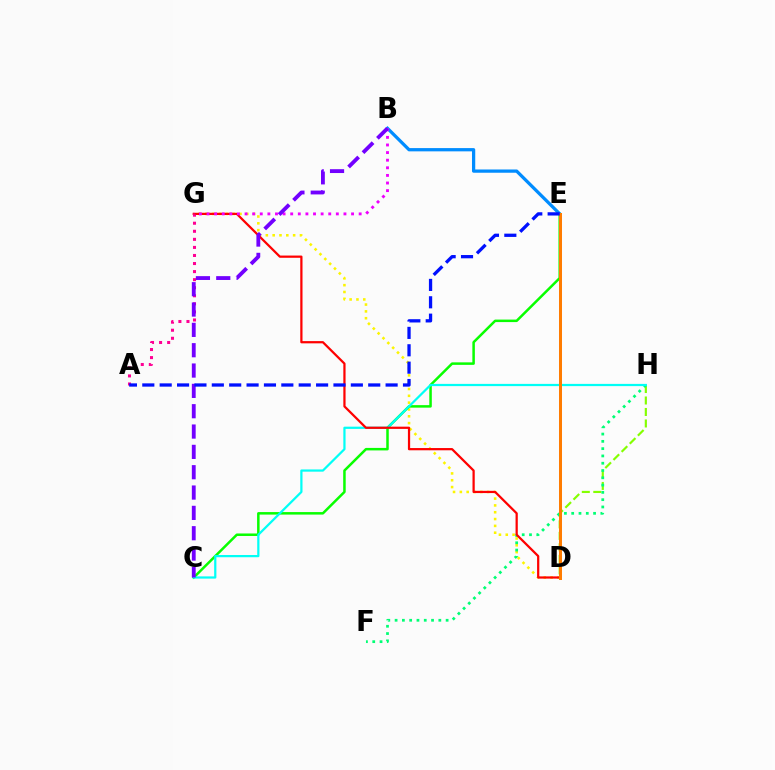{('D', 'G'): [{'color': '#fcf500', 'line_style': 'dotted', 'thickness': 1.85}, {'color': '#ff0000', 'line_style': 'solid', 'thickness': 1.61}], ('D', 'H'): [{'color': '#84ff00', 'line_style': 'dashed', 'thickness': 1.56}], ('C', 'E'): [{'color': '#08ff00', 'line_style': 'solid', 'thickness': 1.8}], ('F', 'H'): [{'color': '#00ff74', 'line_style': 'dotted', 'thickness': 1.98}], ('C', 'H'): [{'color': '#00fff6', 'line_style': 'solid', 'thickness': 1.6}], ('B', 'E'): [{'color': '#008cff', 'line_style': 'solid', 'thickness': 2.34}], ('D', 'E'): [{'color': '#ff7c00', 'line_style': 'solid', 'thickness': 2.16}], ('A', 'G'): [{'color': '#ff0094', 'line_style': 'dotted', 'thickness': 2.19}], ('B', 'G'): [{'color': '#ee00ff', 'line_style': 'dotted', 'thickness': 2.07}], ('B', 'C'): [{'color': '#7200ff', 'line_style': 'dashed', 'thickness': 2.76}], ('A', 'E'): [{'color': '#0010ff', 'line_style': 'dashed', 'thickness': 2.36}]}